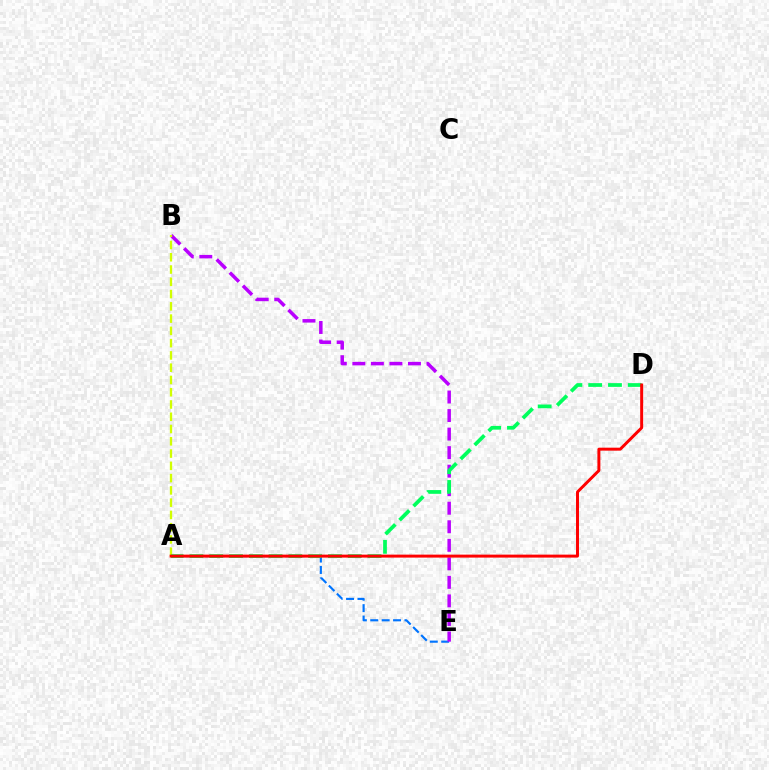{('A', 'E'): [{'color': '#0074ff', 'line_style': 'dashed', 'thickness': 1.55}], ('B', 'E'): [{'color': '#b900ff', 'line_style': 'dashed', 'thickness': 2.52}], ('A', 'B'): [{'color': '#d1ff00', 'line_style': 'dashed', 'thickness': 1.67}], ('A', 'D'): [{'color': '#00ff5c', 'line_style': 'dashed', 'thickness': 2.69}, {'color': '#ff0000', 'line_style': 'solid', 'thickness': 2.14}]}